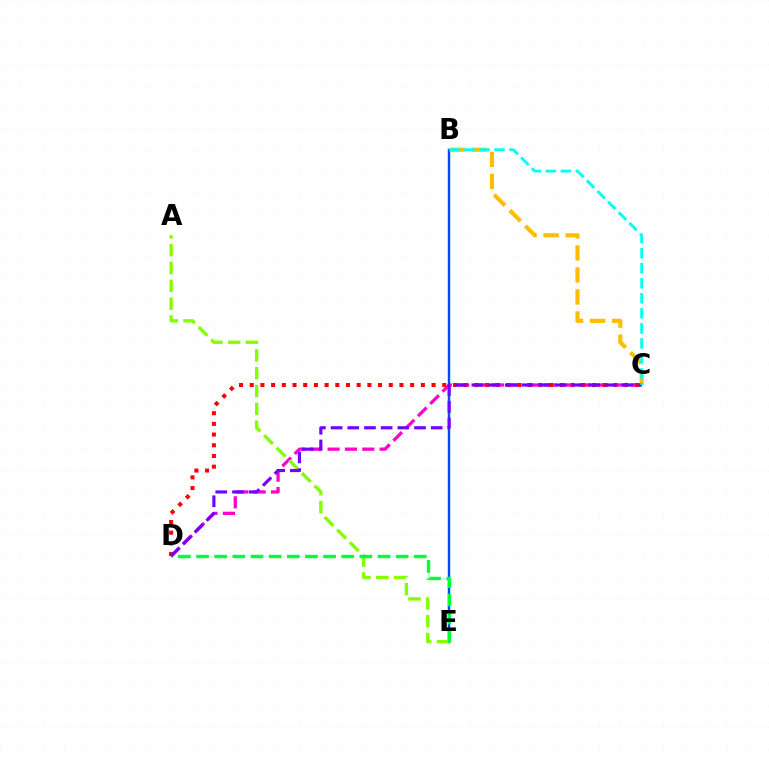{('B', 'E'): [{'color': '#004bff', 'line_style': 'solid', 'thickness': 1.77}], ('C', 'D'): [{'color': '#ff00cf', 'line_style': 'dashed', 'thickness': 2.36}, {'color': '#ff0000', 'line_style': 'dotted', 'thickness': 2.91}, {'color': '#7200ff', 'line_style': 'dashed', 'thickness': 2.27}], ('B', 'C'): [{'color': '#ffbd00', 'line_style': 'dashed', 'thickness': 2.99}, {'color': '#00fff6', 'line_style': 'dashed', 'thickness': 2.04}], ('A', 'E'): [{'color': '#84ff00', 'line_style': 'dashed', 'thickness': 2.42}], ('D', 'E'): [{'color': '#00ff39', 'line_style': 'dashed', 'thickness': 2.46}]}